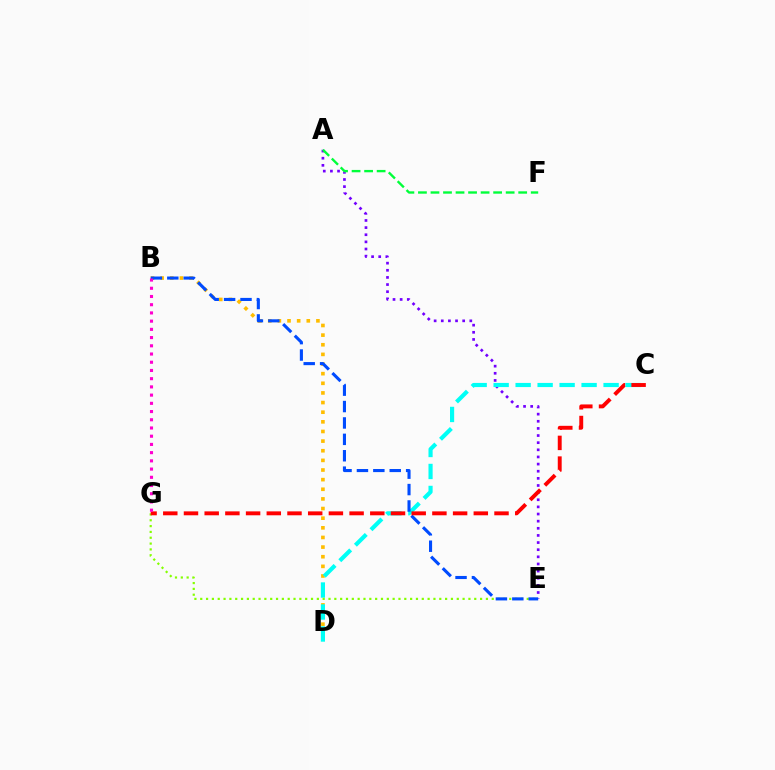{('A', 'E'): [{'color': '#7200ff', 'line_style': 'dotted', 'thickness': 1.94}], ('B', 'D'): [{'color': '#ffbd00', 'line_style': 'dotted', 'thickness': 2.62}], ('C', 'D'): [{'color': '#00fff6', 'line_style': 'dashed', 'thickness': 2.99}], ('E', 'G'): [{'color': '#84ff00', 'line_style': 'dotted', 'thickness': 1.58}], ('A', 'F'): [{'color': '#00ff39', 'line_style': 'dashed', 'thickness': 1.7}], ('B', 'E'): [{'color': '#004bff', 'line_style': 'dashed', 'thickness': 2.23}], ('C', 'G'): [{'color': '#ff0000', 'line_style': 'dashed', 'thickness': 2.81}], ('B', 'G'): [{'color': '#ff00cf', 'line_style': 'dotted', 'thickness': 2.23}]}